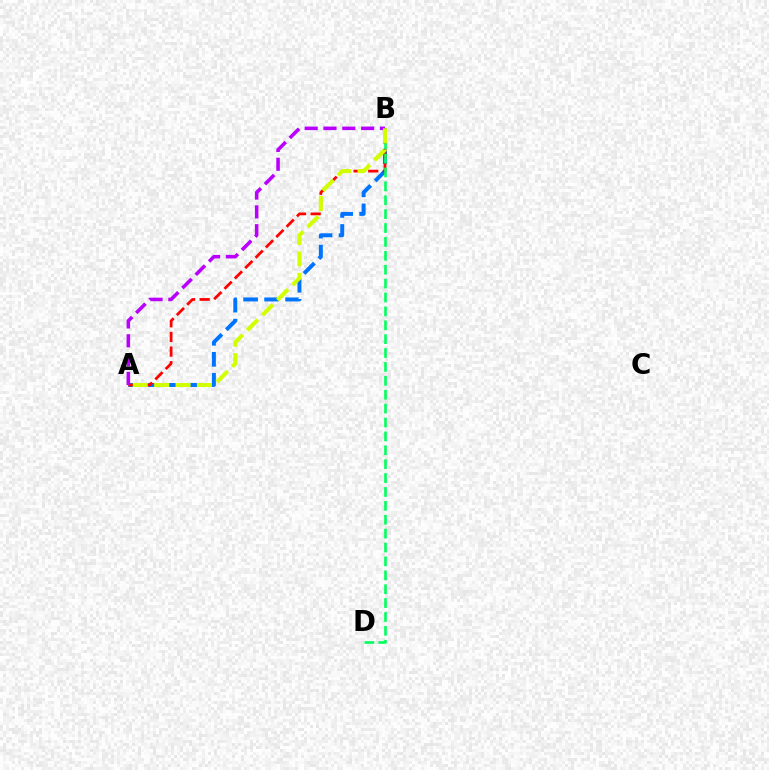{('A', 'B'): [{'color': '#0074ff', 'line_style': 'dashed', 'thickness': 2.85}, {'color': '#ff0000', 'line_style': 'dashed', 'thickness': 1.99}, {'color': '#b900ff', 'line_style': 'dashed', 'thickness': 2.56}, {'color': '#d1ff00', 'line_style': 'dashed', 'thickness': 2.9}], ('B', 'D'): [{'color': '#00ff5c', 'line_style': 'dashed', 'thickness': 1.89}]}